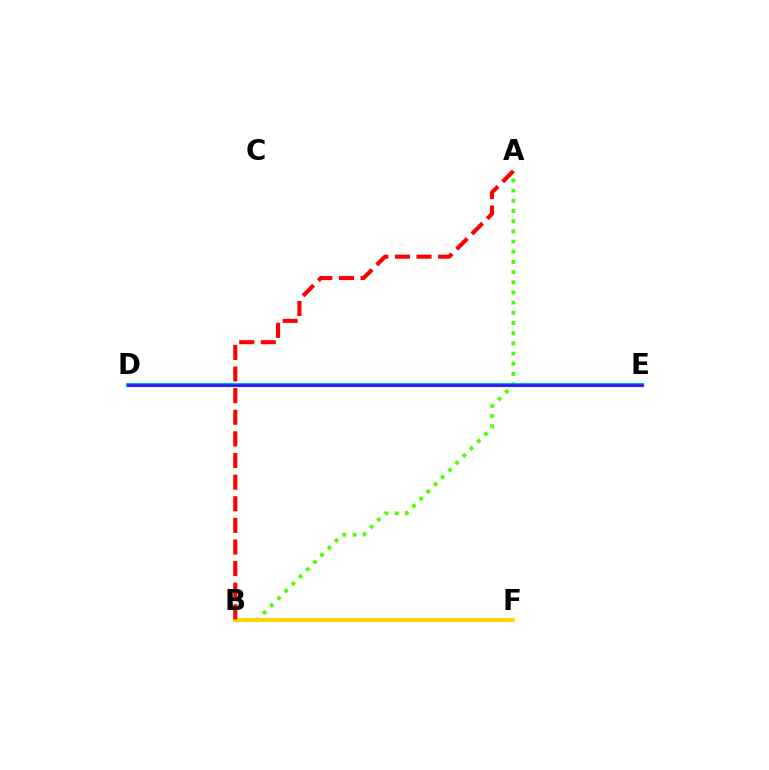{('A', 'B'): [{'color': '#4fff00', 'line_style': 'dotted', 'thickness': 2.77}, {'color': '#ff0000', 'line_style': 'dashed', 'thickness': 2.94}], ('B', 'F'): [{'color': '#ffd500', 'line_style': 'solid', 'thickness': 2.81}], ('D', 'E'): [{'color': '#ff00ed', 'line_style': 'solid', 'thickness': 2.26}, {'color': '#009eff', 'line_style': 'solid', 'thickness': 2.93}, {'color': '#00ff86', 'line_style': 'solid', 'thickness': 2.26}, {'color': '#3700ff', 'line_style': 'solid', 'thickness': 1.84}]}